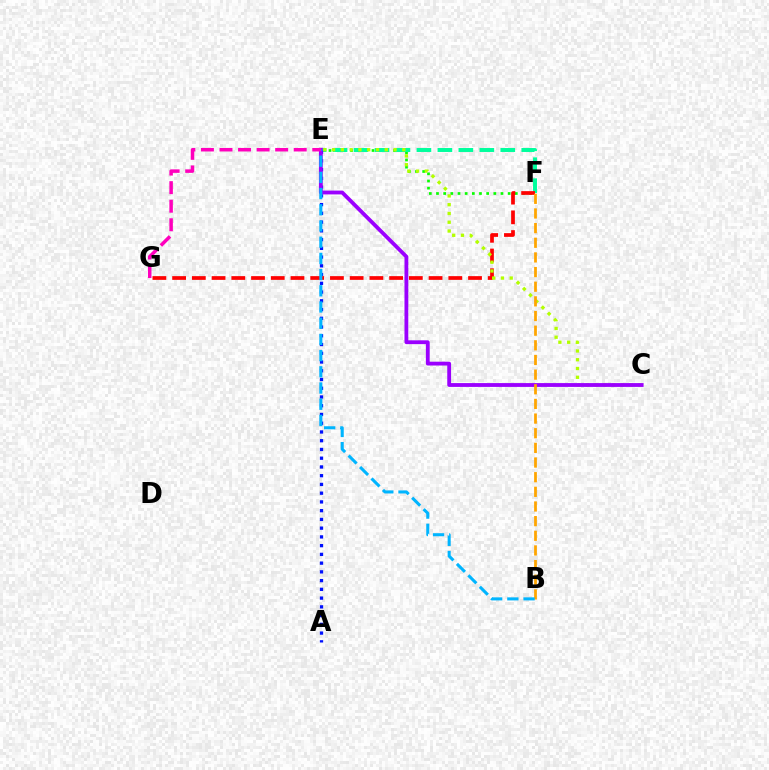{('E', 'F'): [{'color': '#08ff00', 'line_style': 'dotted', 'thickness': 1.95}, {'color': '#00ff9d', 'line_style': 'dashed', 'thickness': 2.85}], ('A', 'E'): [{'color': '#0010ff', 'line_style': 'dotted', 'thickness': 2.38}], ('F', 'G'): [{'color': '#ff0000', 'line_style': 'dashed', 'thickness': 2.68}], ('C', 'E'): [{'color': '#b3ff00', 'line_style': 'dotted', 'thickness': 2.38}, {'color': '#9b00ff', 'line_style': 'solid', 'thickness': 2.75}], ('B', 'F'): [{'color': '#ffa500', 'line_style': 'dashed', 'thickness': 1.99}], ('B', 'E'): [{'color': '#00b5ff', 'line_style': 'dashed', 'thickness': 2.2}], ('E', 'G'): [{'color': '#ff00bd', 'line_style': 'dashed', 'thickness': 2.52}]}